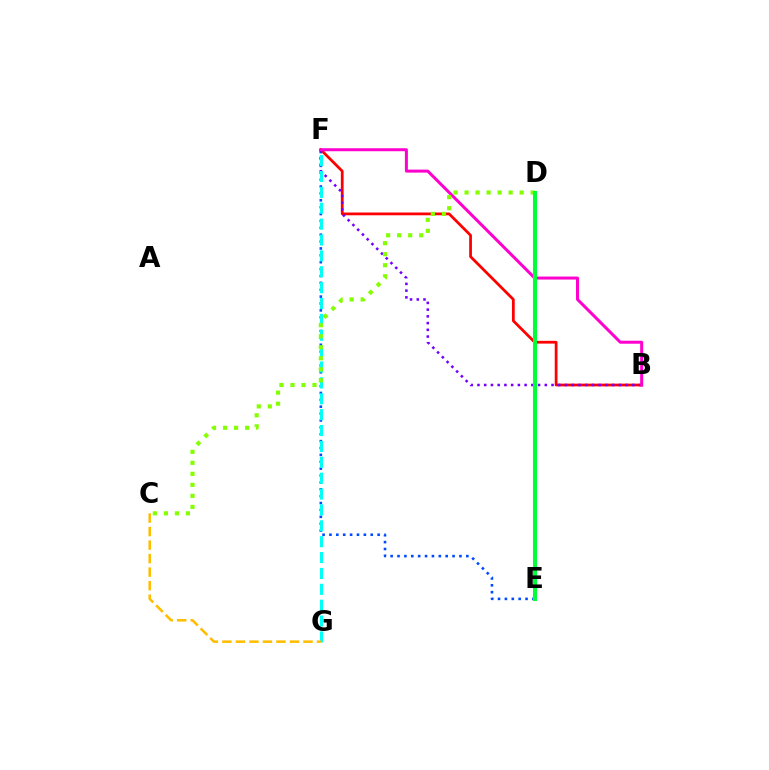{('B', 'F'): [{'color': '#ff0000', 'line_style': 'solid', 'thickness': 1.99}, {'color': '#7200ff', 'line_style': 'dotted', 'thickness': 1.83}, {'color': '#ff00cf', 'line_style': 'solid', 'thickness': 2.16}], ('E', 'F'): [{'color': '#004bff', 'line_style': 'dotted', 'thickness': 1.87}], ('F', 'G'): [{'color': '#00fff6', 'line_style': 'dashed', 'thickness': 2.16}], ('C', 'D'): [{'color': '#84ff00', 'line_style': 'dotted', 'thickness': 2.99}], ('D', 'E'): [{'color': '#00ff39', 'line_style': 'solid', 'thickness': 2.92}], ('C', 'G'): [{'color': '#ffbd00', 'line_style': 'dashed', 'thickness': 1.84}]}